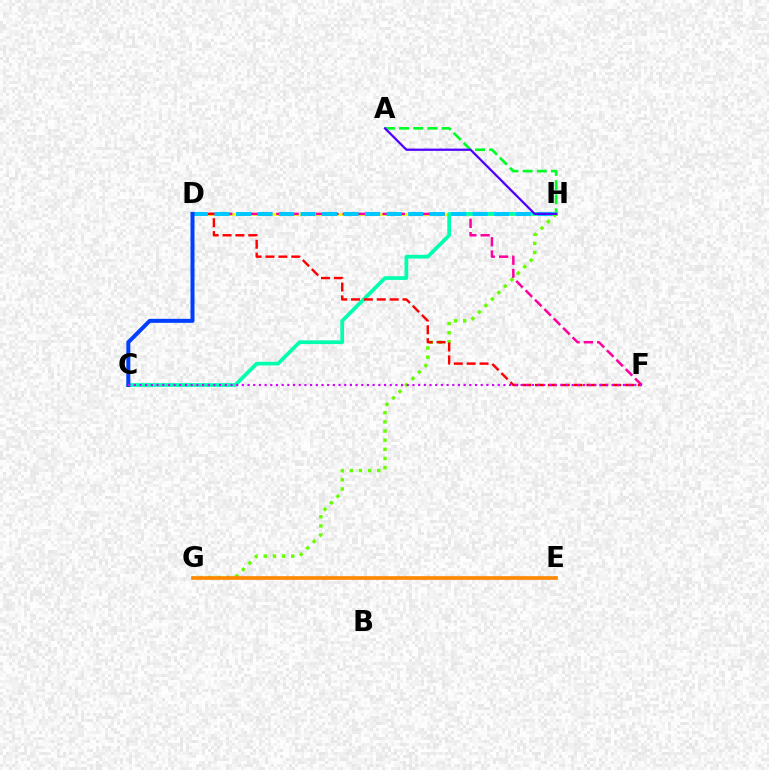{('A', 'H'): [{'color': '#00ff27', 'line_style': 'dashed', 'thickness': 1.92}, {'color': '#4f00ff', 'line_style': 'solid', 'thickness': 1.63}], ('D', 'H'): [{'color': '#eeff00', 'line_style': 'solid', 'thickness': 1.91}, {'color': '#00c7ff', 'line_style': 'dashed', 'thickness': 2.92}], ('D', 'F'): [{'color': '#ff00a0', 'line_style': 'dashed', 'thickness': 1.8}, {'color': '#ff0000', 'line_style': 'dashed', 'thickness': 1.75}], ('C', 'H'): [{'color': '#00ffaf', 'line_style': 'solid', 'thickness': 2.68}], ('G', 'H'): [{'color': '#66ff00', 'line_style': 'dotted', 'thickness': 2.49}], ('C', 'D'): [{'color': '#003fff', 'line_style': 'solid', 'thickness': 2.89}], ('E', 'G'): [{'color': '#ff8800', 'line_style': 'solid', 'thickness': 2.64}], ('C', 'F'): [{'color': '#d600ff', 'line_style': 'dotted', 'thickness': 1.54}]}